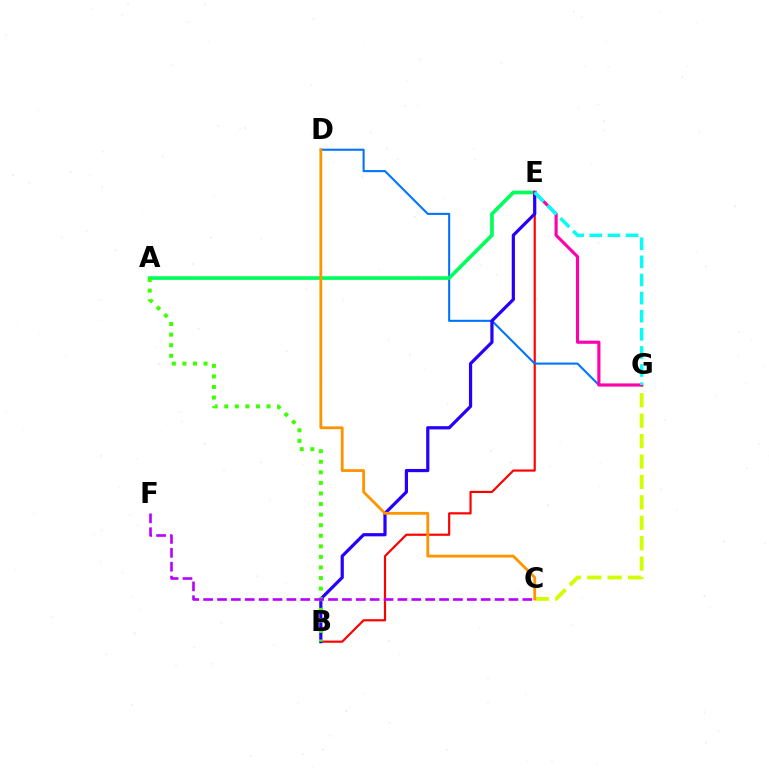{('C', 'G'): [{'color': '#d1ff00', 'line_style': 'dashed', 'thickness': 2.77}], ('B', 'E'): [{'color': '#ff0000', 'line_style': 'solid', 'thickness': 1.57}, {'color': '#2500ff', 'line_style': 'solid', 'thickness': 2.31}], ('D', 'G'): [{'color': '#0074ff', 'line_style': 'solid', 'thickness': 1.5}], ('A', 'E'): [{'color': '#00ff5c', 'line_style': 'solid', 'thickness': 2.64}], ('C', 'D'): [{'color': '#ff9400', 'line_style': 'solid', 'thickness': 2.03}], ('E', 'G'): [{'color': '#ff00ac', 'line_style': 'solid', 'thickness': 2.25}, {'color': '#00fff6', 'line_style': 'dashed', 'thickness': 2.46}], ('A', 'B'): [{'color': '#3dff00', 'line_style': 'dotted', 'thickness': 2.87}], ('C', 'F'): [{'color': '#b900ff', 'line_style': 'dashed', 'thickness': 1.89}]}